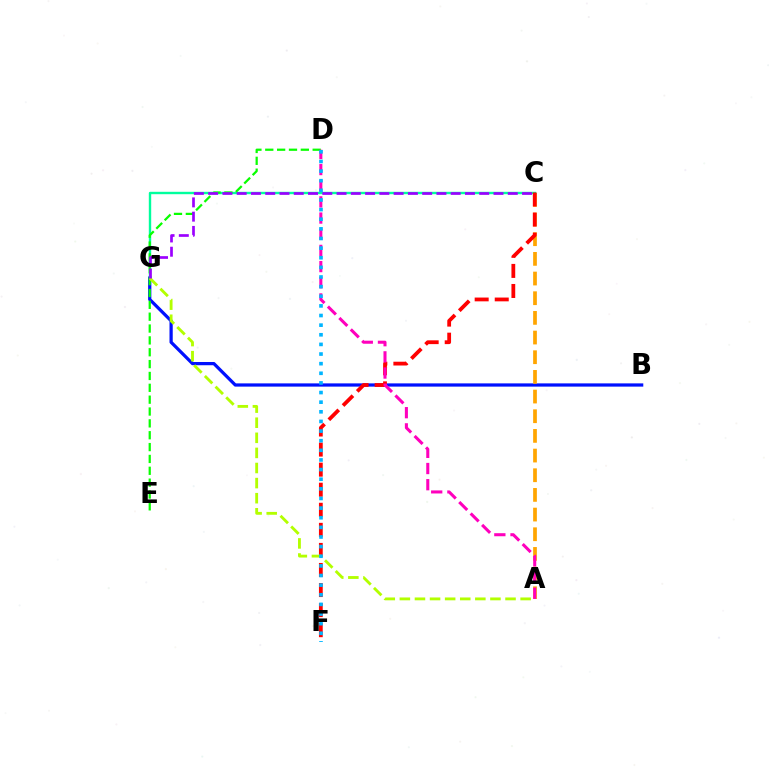{('B', 'G'): [{'color': '#0010ff', 'line_style': 'solid', 'thickness': 2.33}], ('A', 'C'): [{'color': '#ffa500', 'line_style': 'dashed', 'thickness': 2.67}], ('C', 'G'): [{'color': '#00ff9d', 'line_style': 'solid', 'thickness': 1.72}, {'color': '#9b00ff', 'line_style': 'dashed', 'thickness': 1.94}], ('D', 'E'): [{'color': '#08ff00', 'line_style': 'dashed', 'thickness': 1.61}], ('C', 'F'): [{'color': '#ff0000', 'line_style': 'dashed', 'thickness': 2.73}], ('A', 'G'): [{'color': '#b3ff00', 'line_style': 'dashed', 'thickness': 2.05}], ('A', 'D'): [{'color': '#ff00bd', 'line_style': 'dashed', 'thickness': 2.2}], ('D', 'F'): [{'color': '#00b5ff', 'line_style': 'dotted', 'thickness': 2.62}]}